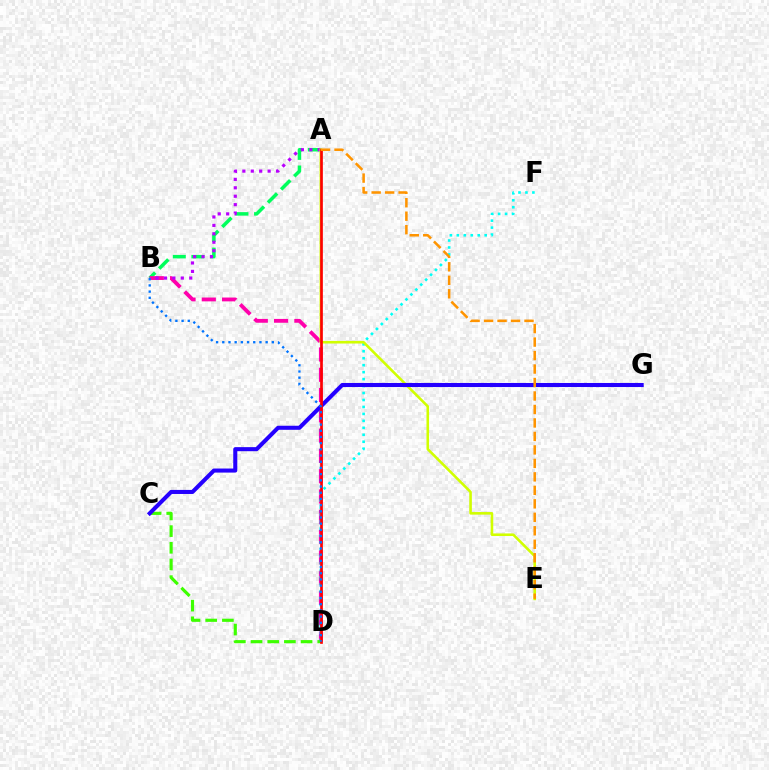{('A', 'B'): [{'color': '#00ff5c', 'line_style': 'dashed', 'thickness': 2.52}, {'color': '#b900ff', 'line_style': 'dotted', 'thickness': 2.29}], ('B', 'D'): [{'color': '#ff00ac', 'line_style': 'dashed', 'thickness': 2.76}, {'color': '#0074ff', 'line_style': 'dotted', 'thickness': 1.68}], ('D', 'F'): [{'color': '#00fff6', 'line_style': 'dotted', 'thickness': 1.89}], ('A', 'E'): [{'color': '#d1ff00', 'line_style': 'solid', 'thickness': 1.87}, {'color': '#ff9400', 'line_style': 'dashed', 'thickness': 1.83}], ('C', 'D'): [{'color': '#3dff00', 'line_style': 'dashed', 'thickness': 2.27}], ('C', 'G'): [{'color': '#2500ff', 'line_style': 'solid', 'thickness': 2.93}], ('A', 'D'): [{'color': '#ff0000', 'line_style': 'solid', 'thickness': 1.93}]}